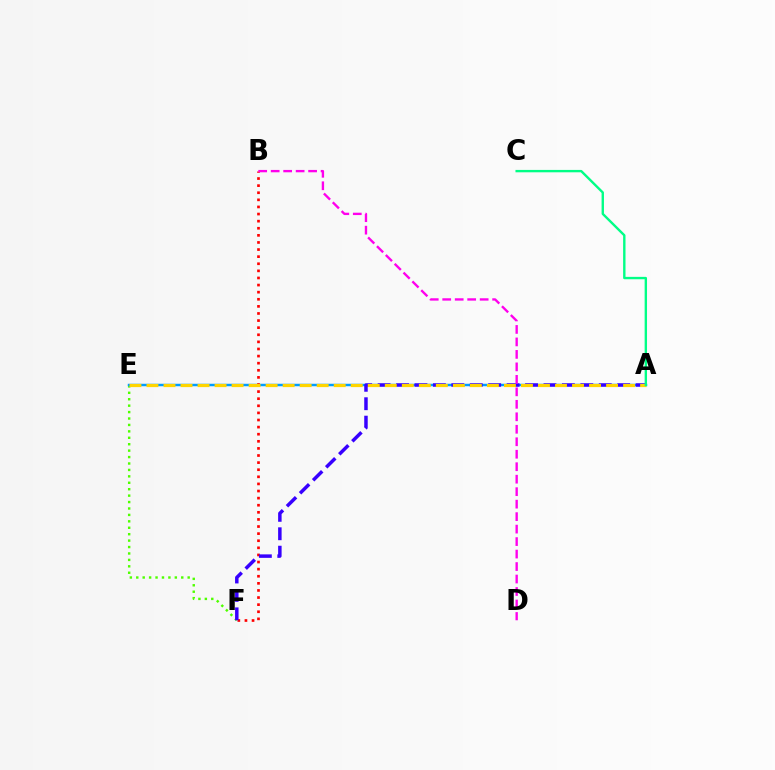{('E', 'F'): [{'color': '#4fff00', 'line_style': 'dotted', 'thickness': 1.75}], ('A', 'E'): [{'color': '#009eff', 'line_style': 'solid', 'thickness': 1.78}, {'color': '#ffd500', 'line_style': 'dashed', 'thickness': 2.31}], ('B', 'F'): [{'color': '#ff0000', 'line_style': 'dotted', 'thickness': 1.93}], ('A', 'F'): [{'color': '#3700ff', 'line_style': 'dashed', 'thickness': 2.5}], ('B', 'D'): [{'color': '#ff00ed', 'line_style': 'dashed', 'thickness': 1.7}], ('A', 'C'): [{'color': '#00ff86', 'line_style': 'solid', 'thickness': 1.72}]}